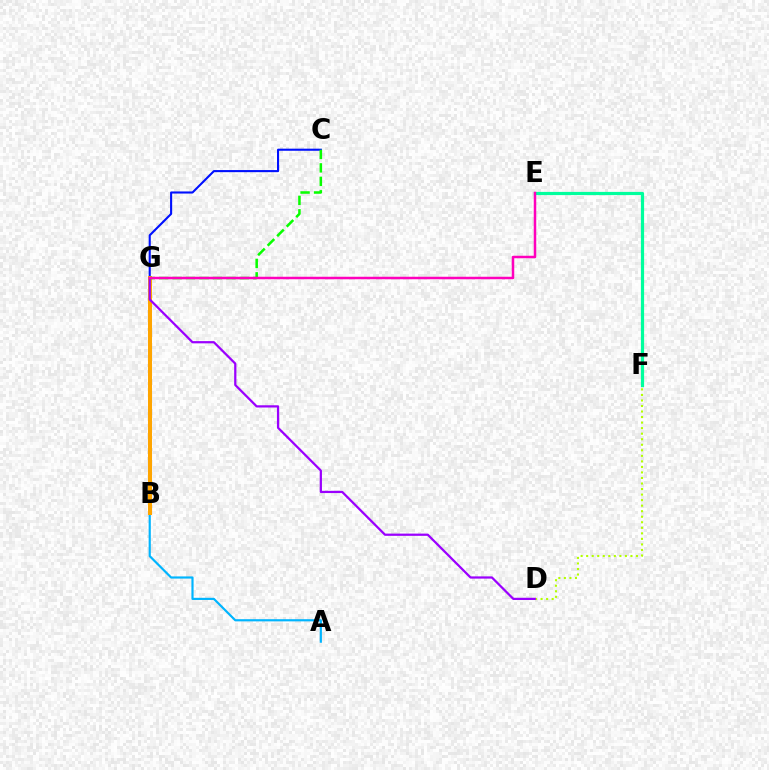{('C', 'G'): [{'color': '#0010ff', 'line_style': 'solid', 'thickness': 1.51}, {'color': '#08ff00', 'line_style': 'dashed', 'thickness': 1.83}], ('B', 'G'): [{'color': '#ff0000', 'line_style': 'solid', 'thickness': 1.85}, {'color': '#ffa500', 'line_style': 'solid', 'thickness': 2.89}], ('A', 'G'): [{'color': '#00b5ff', 'line_style': 'solid', 'thickness': 1.56}], ('D', 'F'): [{'color': '#b3ff00', 'line_style': 'dotted', 'thickness': 1.5}], ('D', 'G'): [{'color': '#9b00ff', 'line_style': 'solid', 'thickness': 1.61}], ('E', 'F'): [{'color': '#00ff9d', 'line_style': 'solid', 'thickness': 2.3}], ('E', 'G'): [{'color': '#ff00bd', 'line_style': 'solid', 'thickness': 1.79}]}